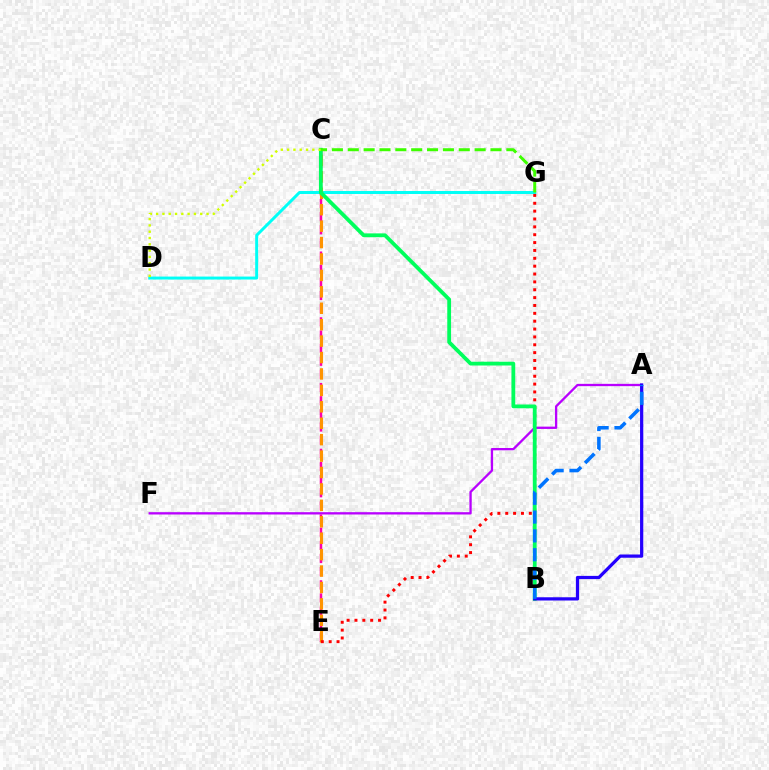{('A', 'F'): [{'color': '#b900ff', 'line_style': 'solid', 'thickness': 1.66}], ('C', 'E'): [{'color': '#ff00ac', 'line_style': 'dashed', 'thickness': 1.79}, {'color': '#ff9400', 'line_style': 'dashed', 'thickness': 2.23}], ('D', 'G'): [{'color': '#00fff6', 'line_style': 'solid', 'thickness': 2.13}], ('E', 'G'): [{'color': '#ff0000', 'line_style': 'dotted', 'thickness': 2.14}], ('B', 'C'): [{'color': '#00ff5c', 'line_style': 'solid', 'thickness': 2.73}], ('A', 'B'): [{'color': '#2500ff', 'line_style': 'solid', 'thickness': 2.33}, {'color': '#0074ff', 'line_style': 'dashed', 'thickness': 2.56}], ('C', 'D'): [{'color': '#d1ff00', 'line_style': 'dotted', 'thickness': 1.71}], ('C', 'G'): [{'color': '#3dff00', 'line_style': 'dashed', 'thickness': 2.15}]}